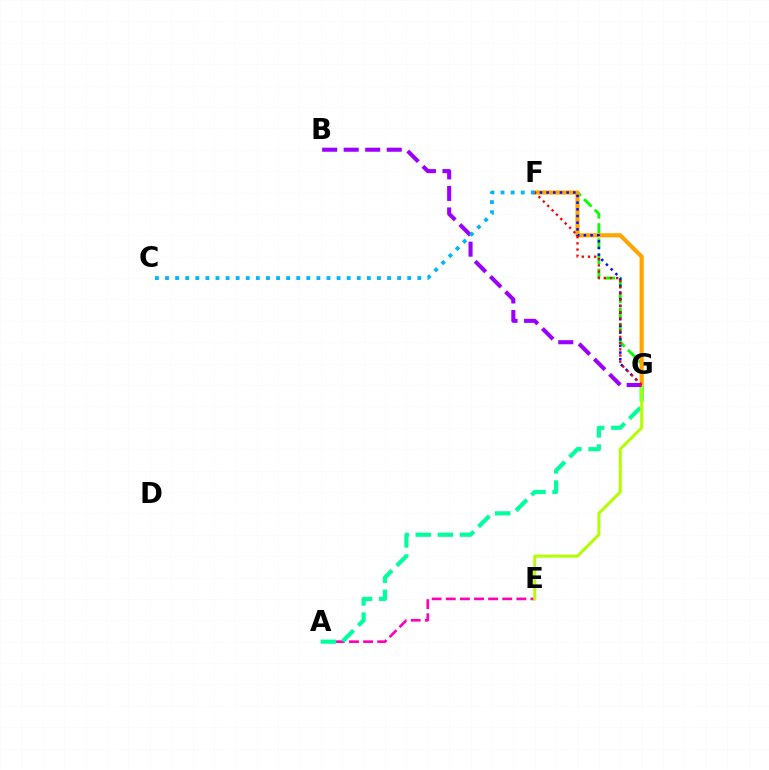{('A', 'E'): [{'color': '#ff00bd', 'line_style': 'dashed', 'thickness': 1.92}], ('F', 'G'): [{'color': '#08ff00', 'line_style': 'dashed', 'thickness': 2.05}, {'color': '#ffa500', 'line_style': 'solid', 'thickness': 2.97}, {'color': '#0010ff', 'line_style': 'dotted', 'thickness': 1.81}, {'color': '#ff0000', 'line_style': 'dotted', 'thickness': 1.68}], ('A', 'G'): [{'color': '#00ff9d', 'line_style': 'dashed', 'thickness': 3.0}], ('E', 'G'): [{'color': '#b3ff00', 'line_style': 'solid', 'thickness': 2.15}], ('B', 'G'): [{'color': '#9b00ff', 'line_style': 'dashed', 'thickness': 2.92}], ('C', 'F'): [{'color': '#00b5ff', 'line_style': 'dotted', 'thickness': 2.74}]}